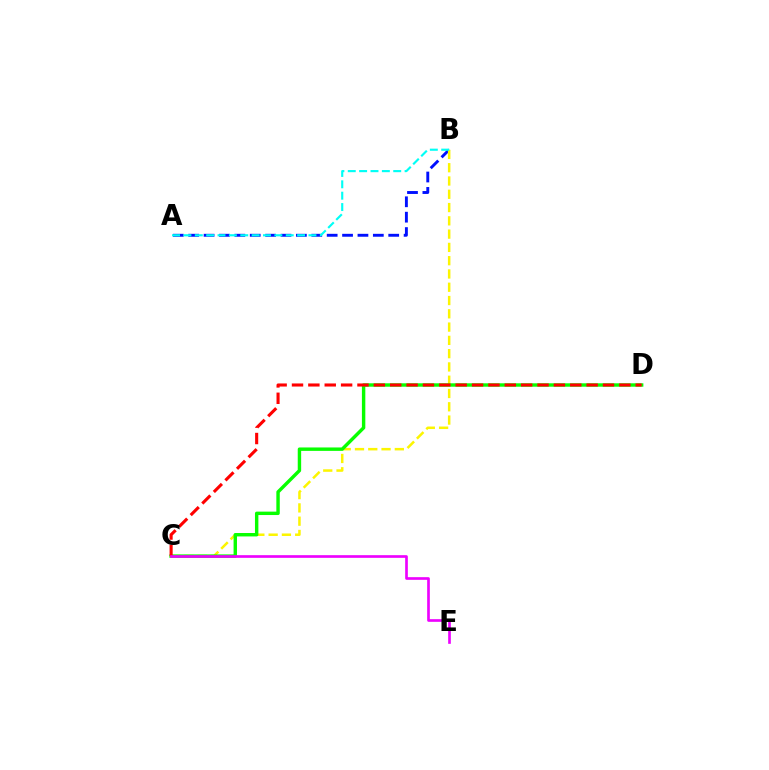{('A', 'B'): [{'color': '#0010ff', 'line_style': 'dashed', 'thickness': 2.09}, {'color': '#00fff6', 'line_style': 'dashed', 'thickness': 1.54}], ('B', 'C'): [{'color': '#fcf500', 'line_style': 'dashed', 'thickness': 1.8}], ('C', 'D'): [{'color': '#08ff00', 'line_style': 'solid', 'thickness': 2.46}, {'color': '#ff0000', 'line_style': 'dashed', 'thickness': 2.22}], ('C', 'E'): [{'color': '#ee00ff', 'line_style': 'solid', 'thickness': 1.92}]}